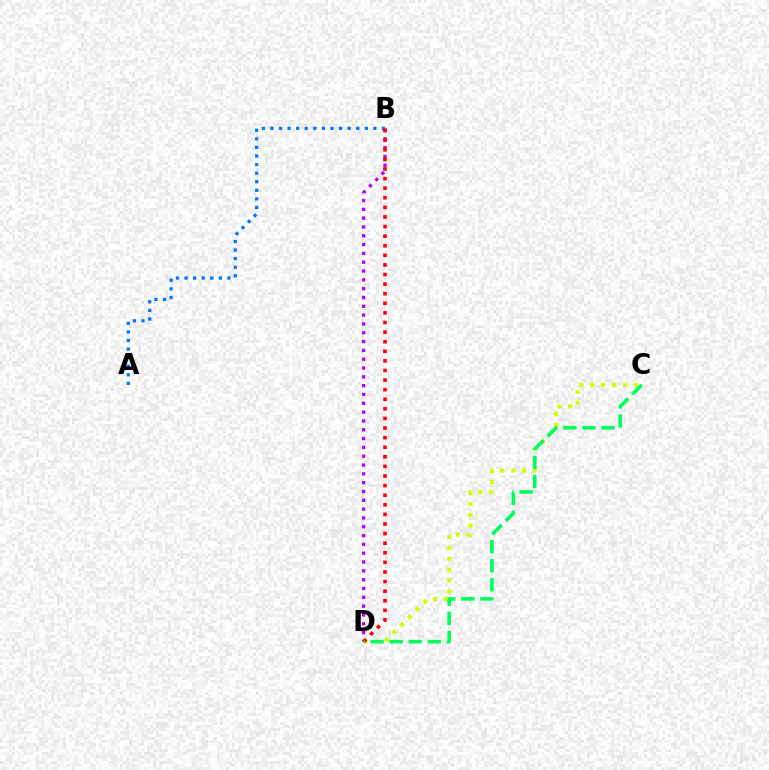{('C', 'D'): [{'color': '#d1ff00', 'line_style': 'dotted', 'thickness': 2.95}, {'color': '#00ff5c', 'line_style': 'dashed', 'thickness': 2.59}], ('A', 'B'): [{'color': '#0074ff', 'line_style': 'dotted', 'thickness': 2.33}], ('B', 'D'): [{'color': '#b900ff', 'line_style': 'dotted', 'thickness': 2.4}, {'color': '#ff0000', 'line_style': 'dotted', 'thickness': 2.61}]}